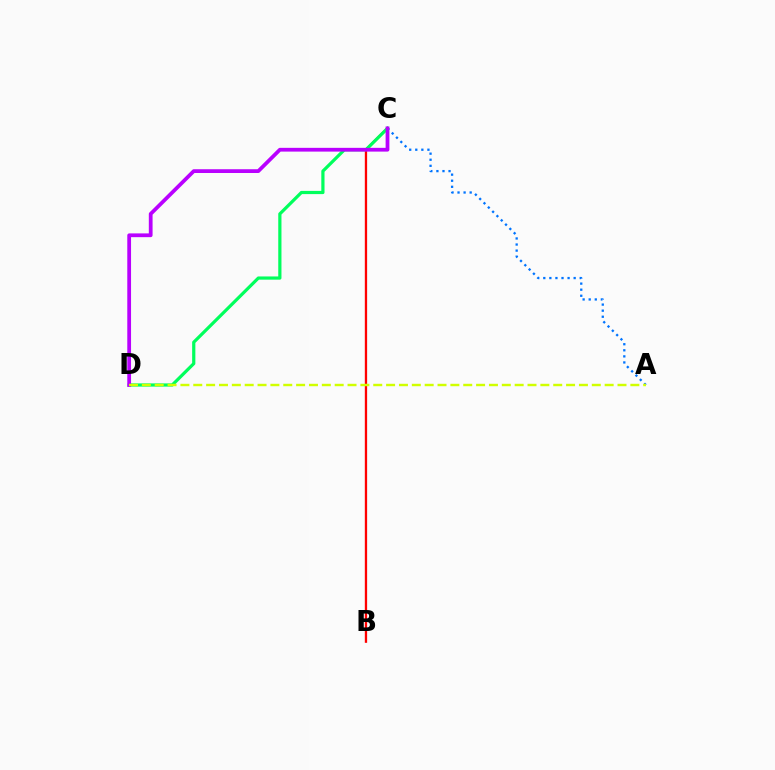{('B', 'C'): [{'color': '#ff0000', 'line_style': 'solid', 'thickness': 1.66}], ('A', 'C'): [{'color': '#0074ff', 'line_style': 'dotted', 'thickness': 1.65}], ('C', 'D'): [{'color': '#00ff5c', 'line_style': 'solid', 'thickness': 2.31}, {'color': '#b900ff', 'line_style': 'solid', 'thickness': 2.71}], ('A', 'D'): [{'color': '#d1ff00', 'line_style': 'dashed', 'thickness': 1.75}]}